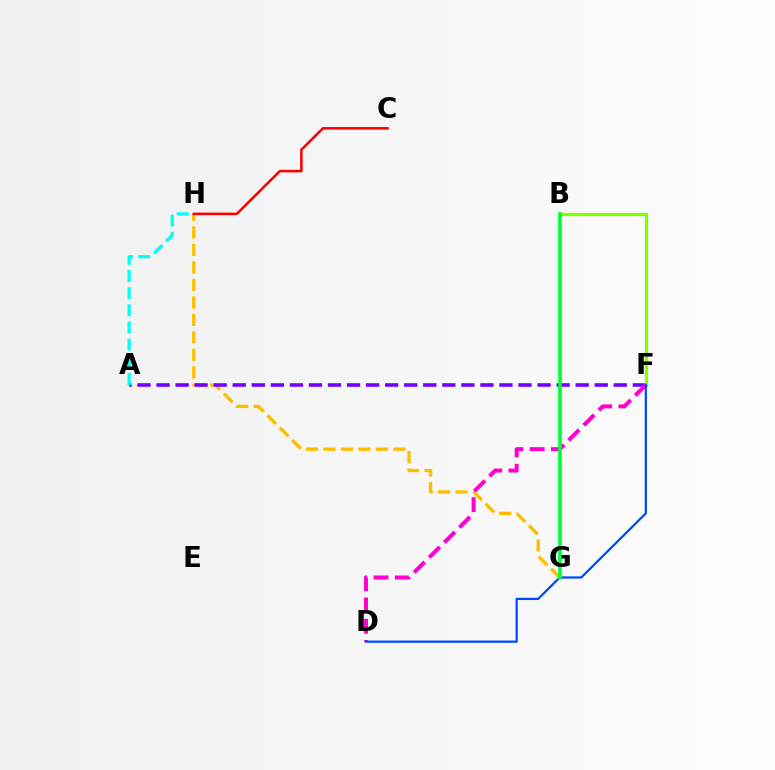{('G', 'H'): [{'color': '#ffbd00', 'line_style': 'dashed', 'thickness': 2.38}], ('A', 'F'): [{'color': '#7200ff', 'line_style': 'dashed', 'thickness': 2.59}], ('C', 'H'): [{'color': '#ff0000', 'line_style': 'solid', 'thickness': 1.83}], ('B', 'F'): [{'color': '#84ff00', 'line_style': 'solid', 'thickness': 2.37}], ('D', 'F'): [{'color': '#ff00cf', 'line_style': 'dashed', 'thickness': 2.89}, {'color': '#004bff', 'line_style': 'solid', 'thickness': 1.63}], ('A', 'H'): [{'color': '#00fff6', 'line_style': 'dashed', 'thickness': 2.33}], ('B', 'G'): [{'color': '#00ff39', 'line_style': 'solid', 'thickness': 2.64}]}